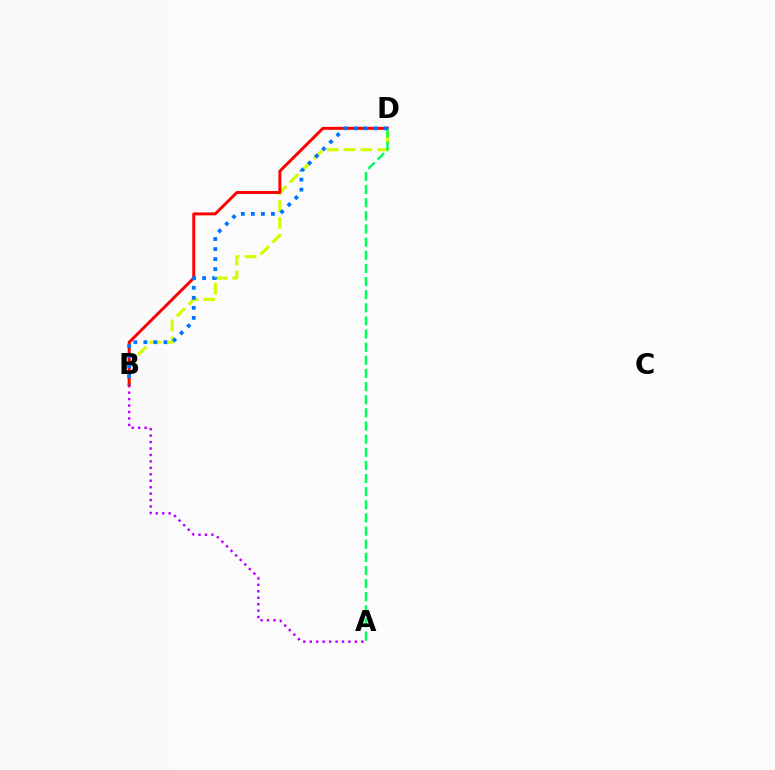{('B', 'D'): [{'color': '#d1ff00', 'line_style': 'dashed', 'thickness': 2.29}, {'color': '#ff0000', 'line_style': 'solid', 'thickness': 2.12}, {'color': '#0074ff', 'line_style': 'dotted', 'thickness': 2.73}], ('A', 'B'): [{'color': '#b900ff', 'line_style': 'dotted', 'thickness': 1.75}], ('A', 'D'): [{'color': '#00ff5c', 'line_style': 'dashed', 'thickness': 1.78}]}